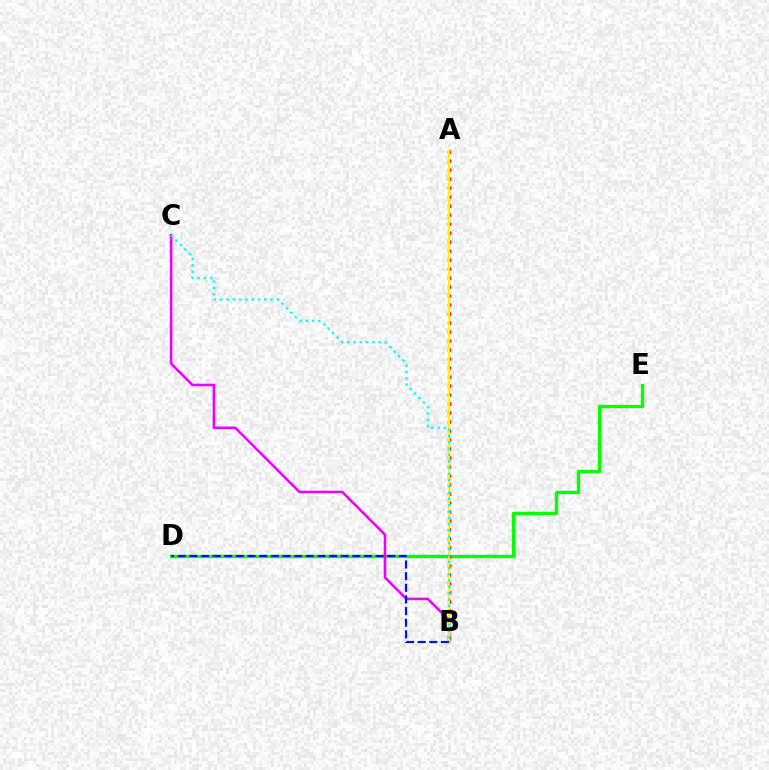{('D', 'E'): [{'color': '#08ff00', 'line_style': 'solid', 'thickness': 2.44}], ('B', 'C'): [{'color': '#ee00ff', 'line_style': 'solid', 'thickness': 1.84}, {'color': '#00fff6', 'line_style': 'dotted', 'thickness': 1.71}], ('A', 'B'): [{'color': '#ff0000', 'line_style': 'dotted', 'thickness': 2.44}, {'color': '#fcf500', 'line_style': 'solid', 'thickness': 1.55}], ('B', 'D'): [{'color': '#0010ff', 'line_style': 'dashed', 'thickness': 1.58}]}